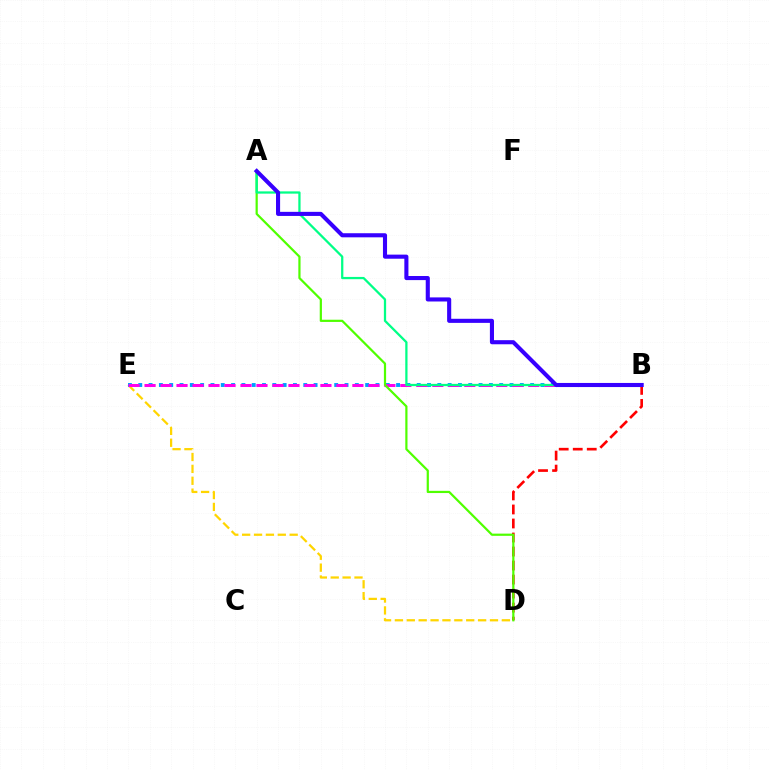{('D', 'E'): [{'color': '#ffd500', 'line_style': 'dashed', 'thickness': 1.61}], ('B', 'D'): [{'color': '#ff0000', 'line_style': 'dashed', 'thickness': 1.9}], ('B', 'E'): [{'color': '#009eff', 'line_style': 'dotted', 'thickness': 2.8}, {'color': '#ff00ed', 'line_style': 'dashed', 'thickness': 2.17}], ('A', 'D'): [{'color': '#4fff00', 'line_style': 'solid', 'thickness': 1.59}], ('A', 'B'): [{'color': '#00ff86', 'line_style': 'solid', 'thickness': 1.63}, {'color': '#3700ff', 'line_style': 'solid', 'thickness': 2.95}]}